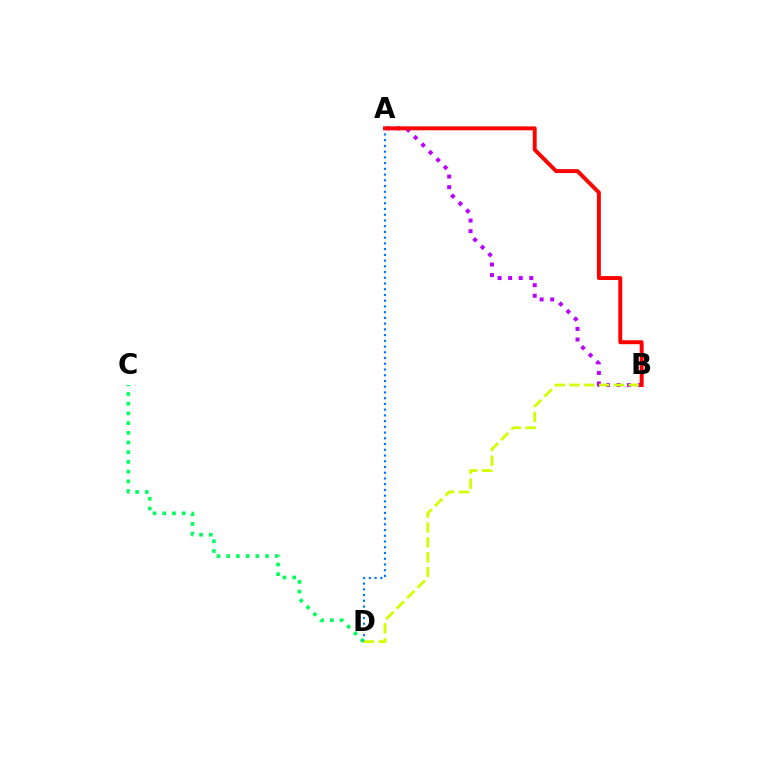{('C', 'D'): [{'color': '#00ff5c', 'line_style': 'dotted', 'thickness': 2.64}], ('A', 'D'): [{'color': '#0074ff', 'line_style': 'dotted', 'thickness': 1.56}], ('A', 'B'): [{'color': '#b900ff', 'line_style': 'dotted', 'thickness': 2.87}, {'color': '#ff0000', 'line_style': 'solid', 'thickness': 2.83}], ('B', 'D'): [{'color': '#d1ff00', 'line_style': 'dashed', 'thickness': 2.01}]}